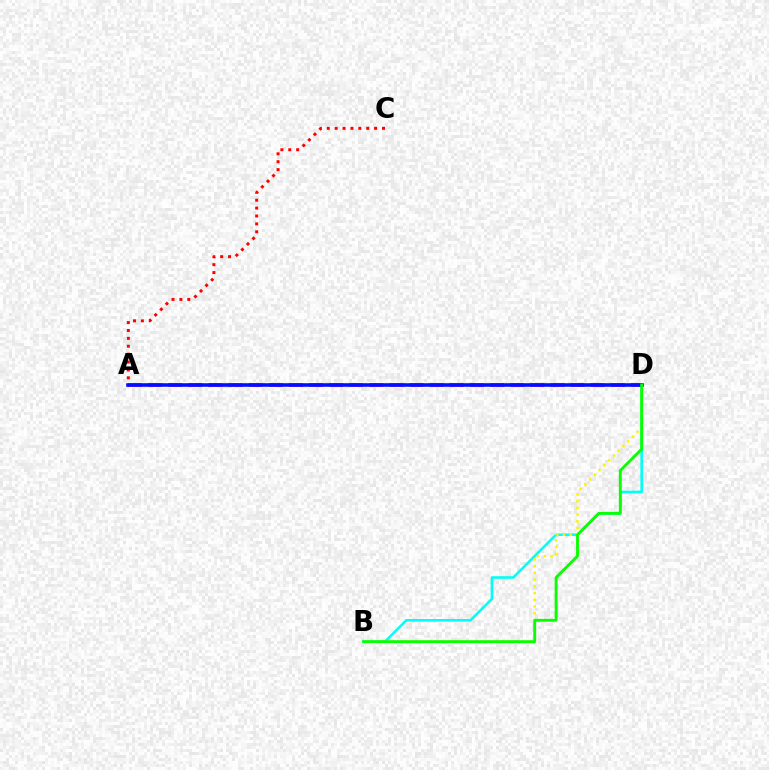{('A', 'C'): [{'color': '#ff0000', 'line_style': 'dotted', 'thickness': 2.14}], ('B', 'D'): [{'color': '#00fff6', 'line_style': 'solid', 'thickness': 1.86}, {'color': '#fcf500', 'line_style': 'dotted', 'thickness': 1.83}, {'color': '#08ff00', 'line_style': 'solid', 'thickness': 2.06}], ('A', 'D'): [{'color': '#ee00ff', 'line_style': 'dashed', 'thickness': 2.73}, {'color': '#0010ff', 'line_style': 'solid', 'thickness': 2.58}]}